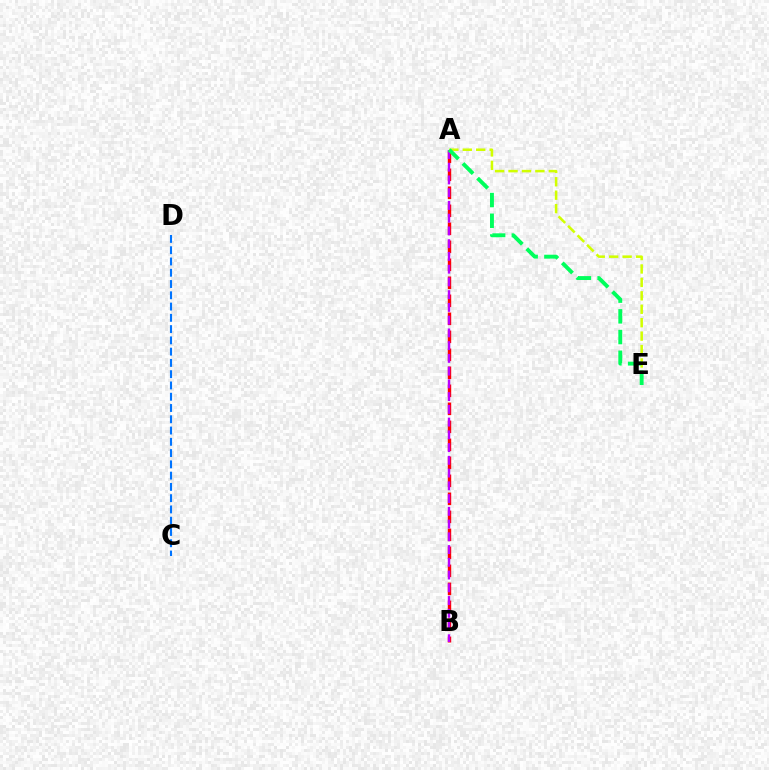{('C', 'D'): [{'color': '#0074ff', 'line_style': 'dashed', 'thickness': 1.53}], ('A', 'B'): [{'color': '#ff0000', 'line_style': 'dashed', 'thickness': 2.45}, {'color': '#b900ff', 'line_style': 'dashed', 'thickness': 1.73}], ('A', 'E'): [{'color': '#d1ff00', 'line_style': 'dashed', 'thickness': 1.82}, {'color': '#00ff5c', 'line_style': 'dashed', 'thickness': 2.81}]}